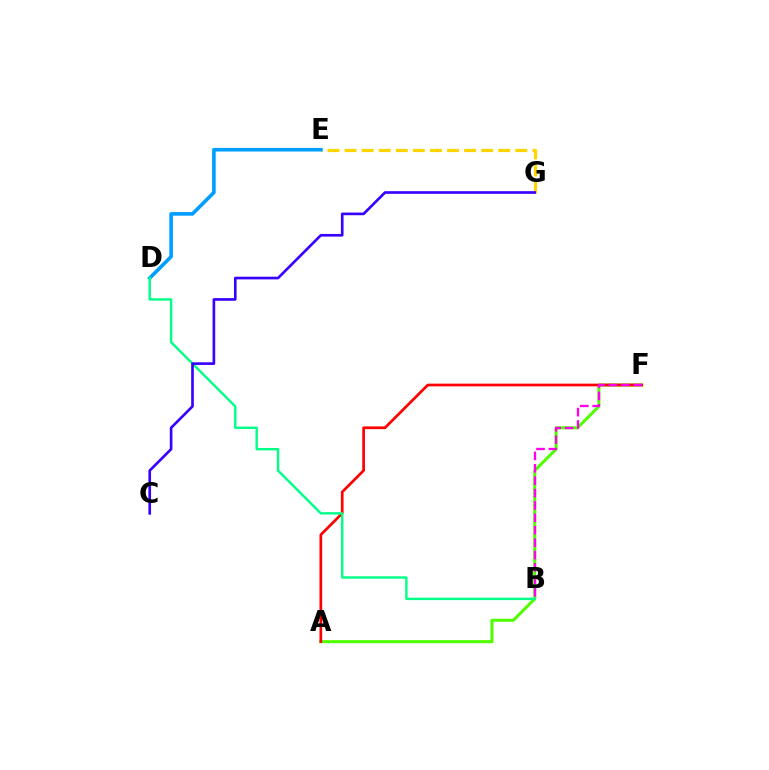{('E', 'G'): [{'color': '#ffd500', 'line_style': 'dashed', 'thickness': 2.32}], ('A', 'F'): [{'color': '#4fff00', 'line_style': 'solid', 'thickness': 2.19}, {'color': '#ff0000', 'line_style': 'solid', 'thickness': 1.95}], ('D', 'E'): [{'color': '#009eff', 'line_style': 'solid', 'thickness': 2.6}], ('B', 'D'): [{'color': '#00ff86', 'line_style': 'solid', 'thickness': 1.73}], ('B', 'F'): [{'color': '#ff00ed', 'line_style': 'dashed', 'thickness': 1.68}], ('C', 'G'): [{'color': '#3700ff', 'line_style': 'solid', 'thickness': 1.91}]}